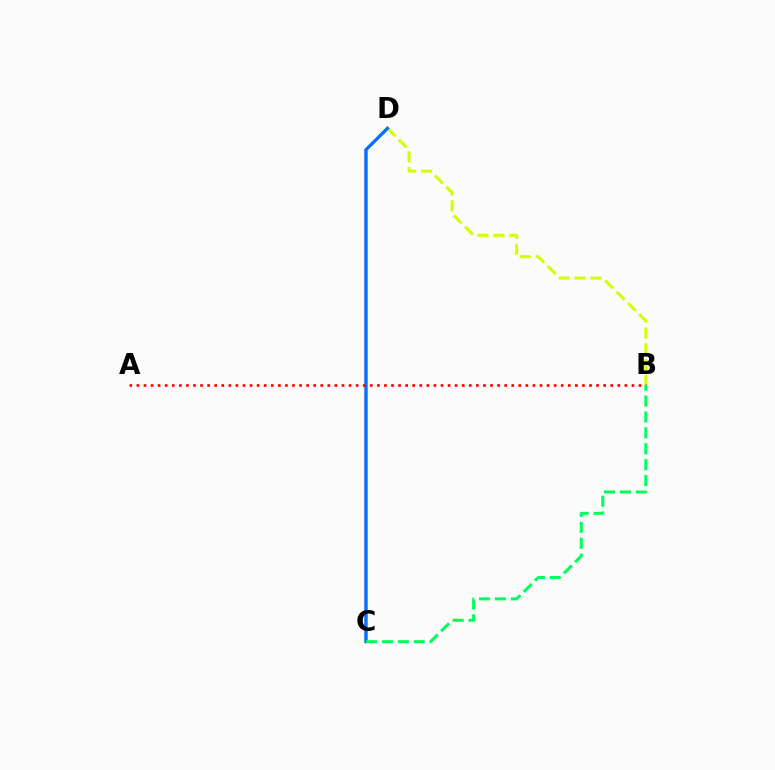{('C', 'D'): [{'color': '#b900ff', 'line_style': 'solid', 'thickness': 1.91}, {'color': '#0074ff', 'line_style': 'solid', 'thickness': 2.27}], ('B', 'D'): [{'color': '#d1ff00', 'line_style': 'dashed', 'thickness': 2.16}], ('A', 'B'): [{'color': '#ff0000', 'line_style': 'dotted', 'thickness': 1.92}], ('B', 'C'): [{'color': '#00ff5c', 'line_style': 'dashed', 'thickness': 2.16}]}